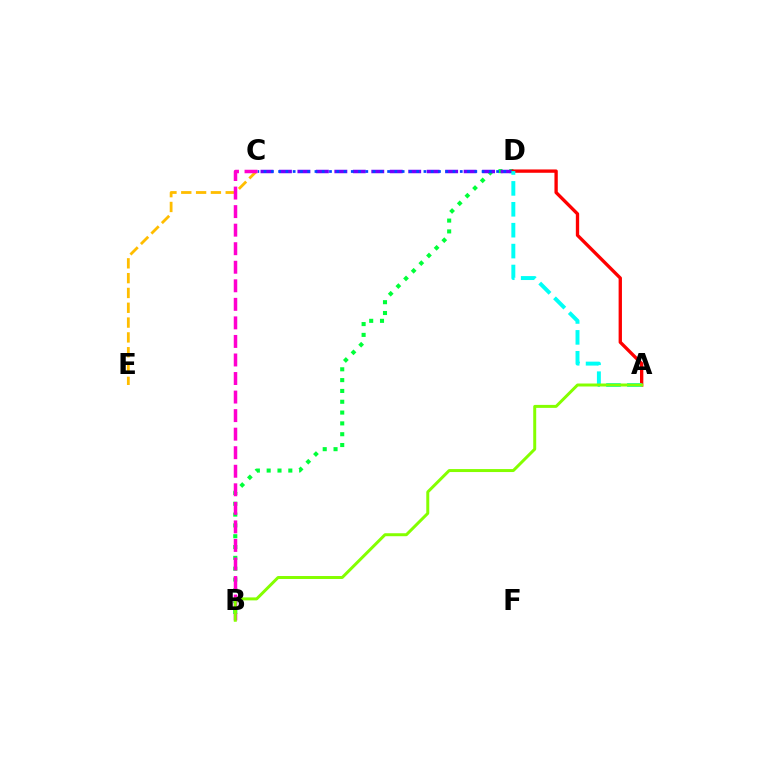{('B', 'D'): [{'color': '#00ff39', 'line_style': 'dotted', 'thickness': 2.94}], ('C', 'D'): [{'color': '#7200ff', 'line_style': 'dashed', 'thickness': 2.51}, {'color': '#004bff', 'line_style': 'dotted', 'thickness': 1.97}], ('C', 'E'): [{'color': '#ffbd00', 'line_style': 'dashed', 'thickness': 2.01}], ('A', 'D'): [{'color': '#ff0000', 'line_style': 'solid', 'thickness': 2.4}, {'color': '#00fff6', 'line_style': 'dashed', 'thickness': 2.84}], ('B', 'C'): [{'color': '#ff00cf', 'line_style': 'dashed', 'thickness': 2.52}], ('A', 'B'): [{'color': '#84ff00', 'line_style': 'solid', 'thickness': 2.14}]}